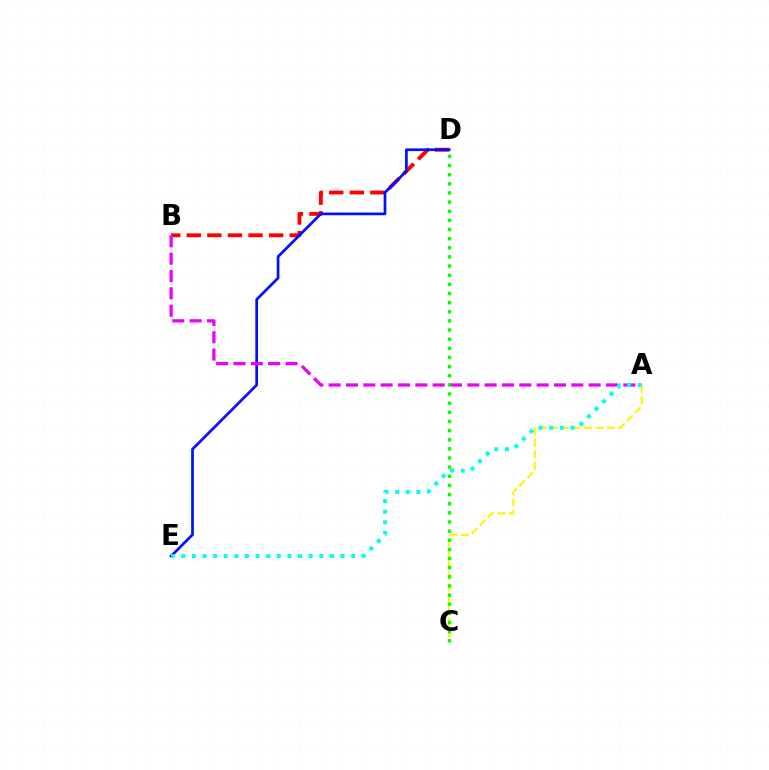{('B', 'D'): [{'color': '#ff0000', 'line_style': 'dashed', 'thickness': 2.8}], ('D', 'E'): [{'color': '#0010ff', 'line_style': 'solid', 'thickness': 1.95}], ('A', 'B'): [{'color': '#ee00ff', 'line_style': 'dashed', 'thickness': 2.35}], ('A', 'C'): [{'color': '#fcf500', 'line_style': 'dashed', 'thickness': 1.55}], ('A', 'E'): [{'color': '#00fff6', 'line_style': 'dotted', 'thickness': 2.89}], ('C', 'D'): [{'color': '#08ff00', 'line_style': 'dotted', 'thickness': 2.48}]}